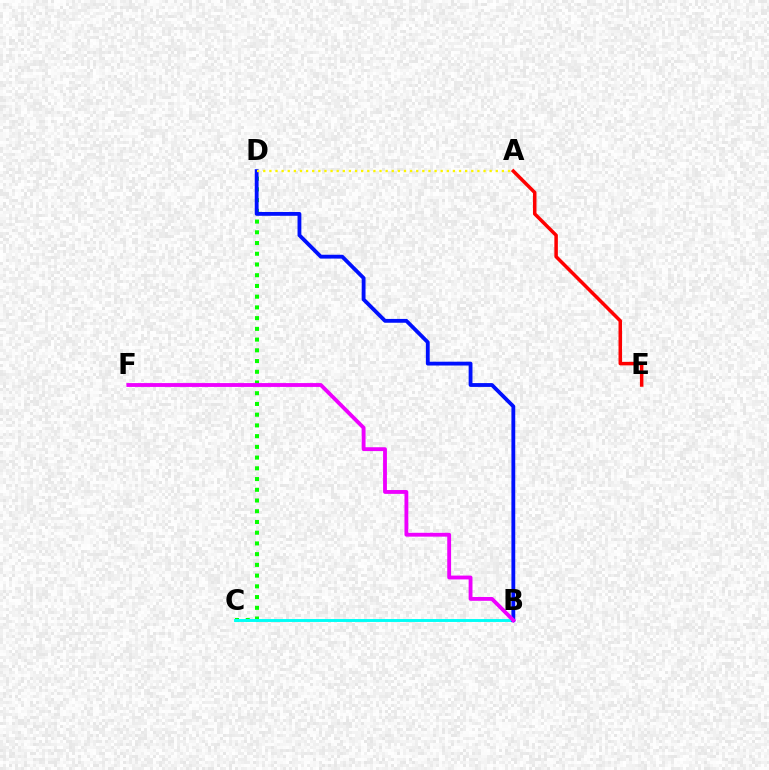{('C', 'D'): [{'color': '#08ff00', 'line_style': 'dotted', 'thickness': 2.91}], ('B', 'C'): [{'color': '#00fff6', 'line_style': 'solid', 'thickness': 2.1}], ('A', 'E'): [{'color': '#ff0000', 'line_style': 'solid', 'thickness': 2.53}], ('B', 'D'): [{'color': '#0010ff', 'line_style': 'solid', 'thickness': 2.75}], ('A', 'D'): [{'color': '#fcf500', 'line_style': 'dotted', 'thickness': 1.66}], ('B', 'F'): [{'color': '#ee00ff', 'line_style': 'solid', 'thickness': 2.77}]}